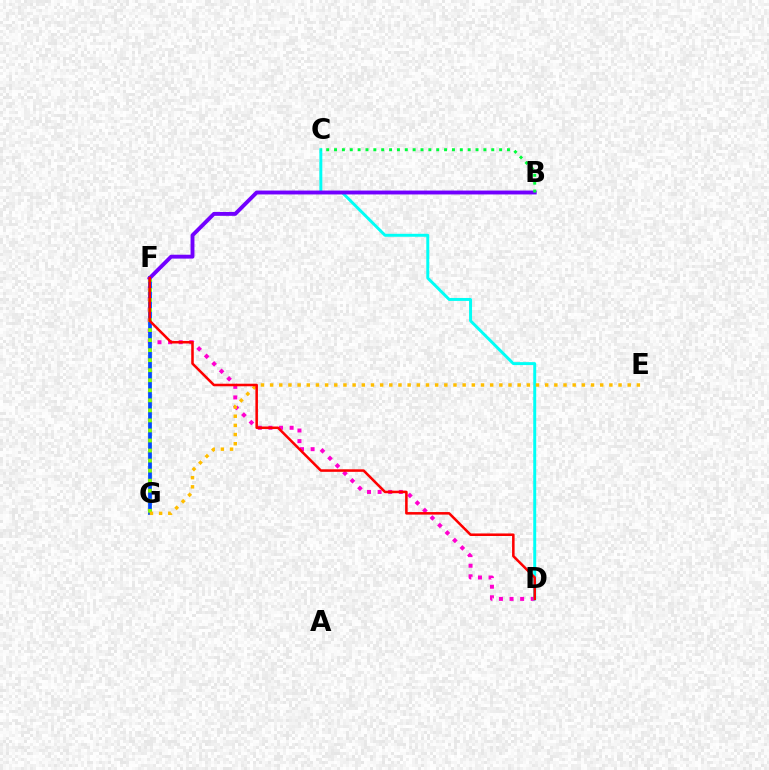{('D', 'F'): [{'color': '#ff00cf', 'line_style': 'dotted', 'thickness': 2.88}, {'color': '#ff0000', 'line_style': 'solid', 'thickness': 1.83}], ('F', 'G'): [{'color': '#004bff', 'line_style': 'solid', 'thickness': 2.71}, {'color': '#84ff00', 'line_style': 'dotted', 'thickness': 2.73}], ('C', 'D'): [{'color': '#00fff6', 'line_style': 'solid', 'thickness': 2.12}], ('E', 'G'): [{'color': '#ffbd00', 'line_style': 'dotted', 'thickness': 2.49}], ('B', 'F'): [{'color': '#7200ff', 'line_style': 'solid', 'thickness': 2.8}], ('B', 'C'): [{'color': '#00ff39', 'line_style': 'dotted', 'thickness': 2.14}]}